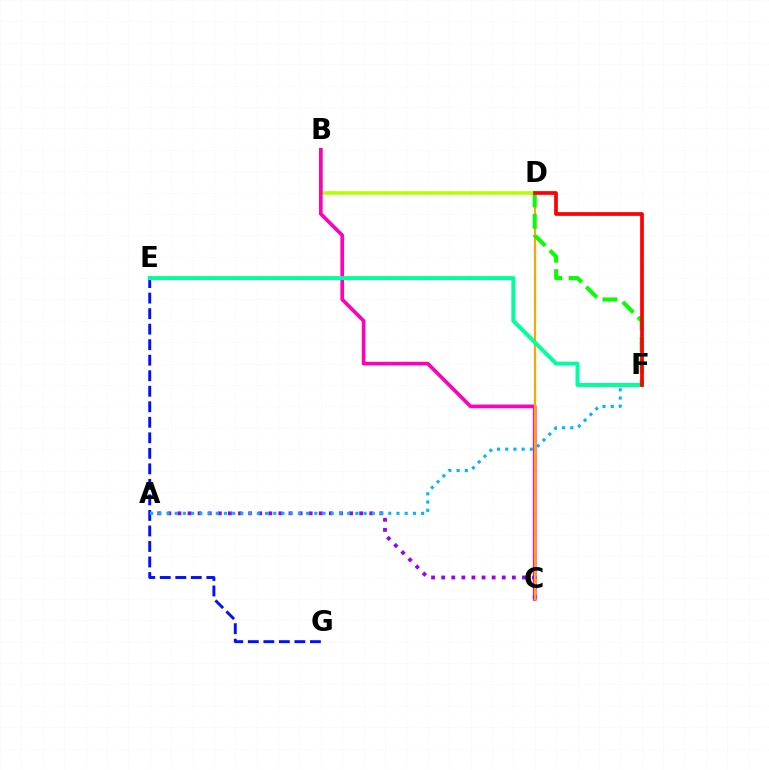{('B', 'D'): [{'color': '#b3ff00', 'line_style': 'solid', 'thickness': 2.57}], ('B', 'C'): [{'color': '#ff00bd', 'line_style': 'solid', 'thickness': 2.63}], ('E', 'G'): [{'color': '#0010ff', 'line_style': 'dashed', 'thickness': 2.11}], ('A', 'C'): [{'color': '#9b00ff', 'line_style': 'dotted', 'thickness': 2.74}], ('A', 'F'): [{'color': '#00b5ff', 'line_style': 'dotted', 'thickness': 2.23}], ('C', 'D'): [{'color': '#ffa500', 'line_style': 'solid', 'thickness': 1.57}], ('E', 'F'): [{'color': '#00ff9d', 'line_style': 'solid', 'thickness': 2.85}], ('D', 'F'): [{'color': '#08ff00', 'line_style': 'dashed', 'thickness': 2.9}, {'color': '#ff0000', 'line_style': 'solid', 'thickness': 2.67}]}